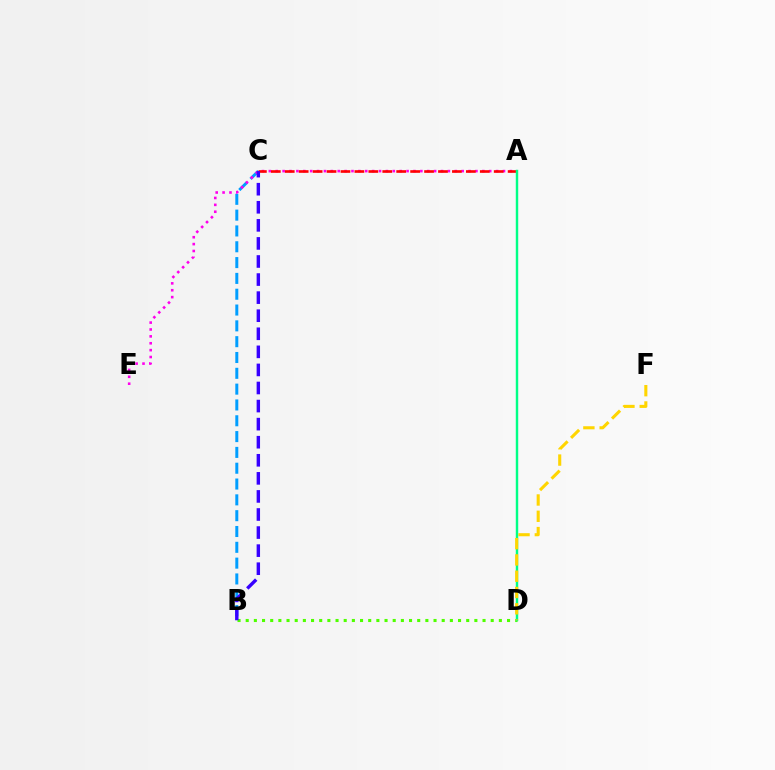{('B', 'D'): [{'color': '#4fff00', 'line_style': 'dotted', 'thickness': 2.22}], ('B', 'C'): [{'color': '#009eff', 'line_style': 'dashed', 'thickness': 2.15}, {'color': '#3700ff', 'line_style': 'dashed', 'thickness': 2.46}], ('A', 'E'): [{'color': '#ff00ed', 'line_style': 'dotted', 'thickness': 1.87}], ('A', 'C'): [{'color': '#ff0000', 'line_style': 'dashed', 'thickness': 1.89}], ('A', 'D'): [{'color': '#00ff86', 'line_style': 'solid', 'thickness': 1.76}], ('D', 'F'): [{'color': '#ffd500', 'line_style': 'dashed', 'thickness': 2.21}]}